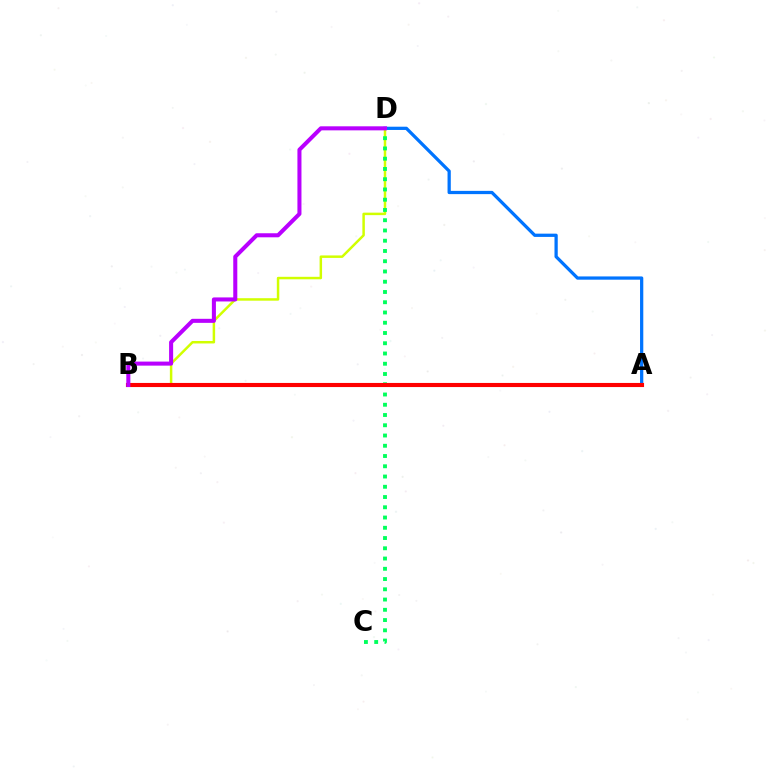{('A', 'D'): [{'color': '#0074ff', 'line_style': 'solid', 'thickness': 2.34}], ('B', 'D'): [{'color': '#d1ff00', 'line_style': 'solid', 'thickness': 1.79}, {'color': '#b900ff', 'line_style': 'solid', 'thickness': 2.91}], ('C', 'D'): [{'color': '#00ff5c', 'line_style': 'dotted', 'thickness': 2.79}], ('A', 'B'): [{'color': '#ff0000', 'line_style': 'solid', 'thickness': 2.96}]}